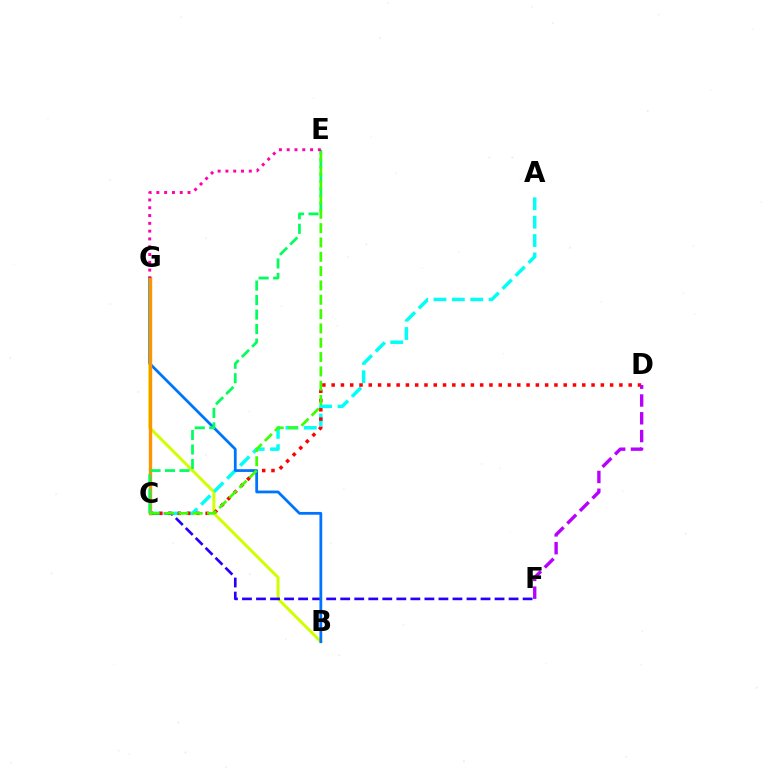{('B', 'G'): [{'color': '#d1ff00', 'line_style': 'solid', 'thickness': 2.15}, {'color': '#0074ff', 'line_style': 'solid', 'thickness': 2.0}], ('A', 'C'): [{'color': '#00fff6', 'line_style': 'dashed', 'thickness': 2.5}], ('C', 'D'): [{'color': '#ff0000', 'line_style': 'dotted', 'thickness': 2.52}], ('D', 'F'): [{'color': '#b900ff', 'line_style': 'dashed', 'thickness': 2.42}], ('C', 'F'): [{'color': '#2500ff', 'line_style': 'dashed', 'thickness': 1.91}], ('C', 'G'): [{'color': '#ff9400', 'line_style': 'solid', 'thickness': 2.43}], ('C', 'E'): [{'color': '#00ff5c', 'line_style': 'dashed', 'thickness': 1.97}, {'color': '#3dff00', 'line_style': 'dashed', 'thickness': 1.95}], ('E', 'G'): [{'color': '#ff00ac', 'line_style': 'dotted', 'thickness': 2.12}]}